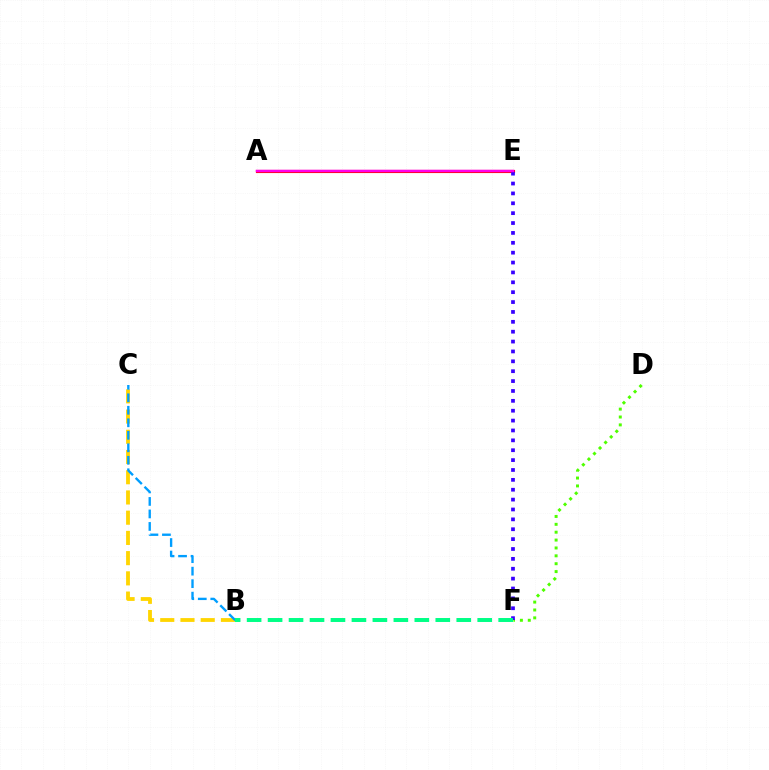{('D', 'F'): [{'color': '#4fff00', 'line_style': 'dotted', 'thickness': 2.14}], ('A', 'E'): [{'color': '#ff0000', 'line_style': 'solid', 'thickness': 2.25}, {'color': '#ff00ed', 'line_style': 'solid', 'thickness': 1.8}], ('E', 'F'): [{'color': '#3700ff', 'line_style': 'dotted', 'thickness': 2.68}], ('B', 'C'): [{'color': '#ffd500', 'line_style': 'dashed', 'thickness': 2.75}, {'color': '#009eff', 'line_style': 'dashed', 'thickness': 1.7}], ('B', 'F'): [{'color': '#00ff86', 'line_style': 'dashed', 'thickness': 2.85}]}